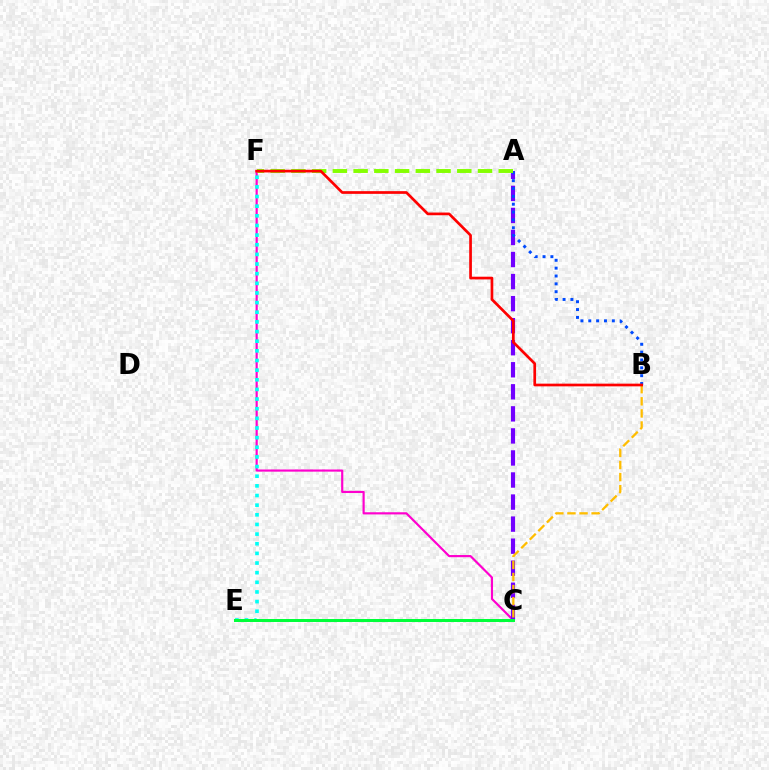{('C', 'F'): [{'color': '#ff00cf', 'line_style': 'solid', 'thickness': 1.56}], ('A', 'C'): [{'color': '#7200ff', 'line_style': 'dashed', 'thickness': 3.0}], ('E', 'F'): [{'color': '#00fff6', 'line_style': 'dotted', 'thickness': 2.62}], ('A', 'B'): [{'color': '#004bff', 'line_style': 'dotted', 'thickness': 2.13}], ('B', 'C'): [{'color': '#ffbd00', 'line_style': 'dashed', 'thickness': 1.64}], ('A', 'F'): [{'color': '#84ff00', 'line_style': 'dashed', 'thickness': 2.82}], ('B', 'F'): [{'color': '#ff0000', 'line_style': 'solid', 'thickness': 1.94}], ('C', 'E'): [{'color': '#00ff39', 'line_style': 'solid', 'thickness': 2.15}]}